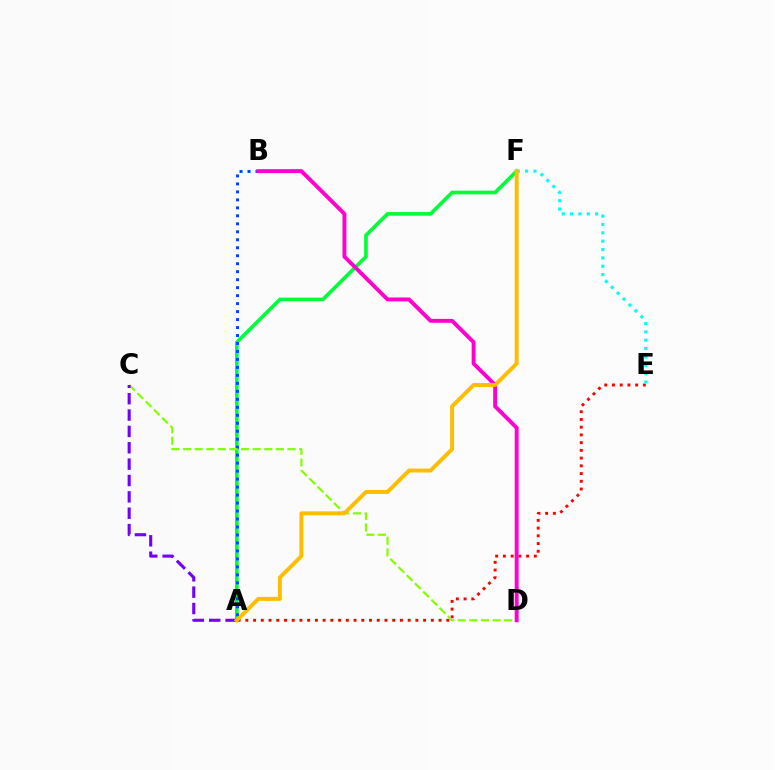{('A', 'F'): [{'color': '#00ff39', 'line_style': 'solid', 'thickness': 2.64}, {'color': '#ffbd00', 'line_style': 'solid', 'thickness': 2.84}], ('A', 'B'): [{'color': '#004bff', 'line_style': 'dotted', 'thickness': 2.17}], ('A', 'E'): [{'color': '#ff0000', 'line_style': 'dotted', 'thickness': 2.1}], ('C', 'D'): [{'color': '#84ff00', 'line_style': 'dashed', 'thickness': 1.58}], ('E', 'F'): [{'color': '#00fff6', 'line_style': 'dotted', 'thickness': 2.27}], ('A', 'C'): [{'color': '#7200ff', 'line_style': 'dashed', 'thickness': 2.22}], ('B', 'D'): [{'color': '#ff00cf', 'line_style': 'solid', 'thickness': 2.82}]}